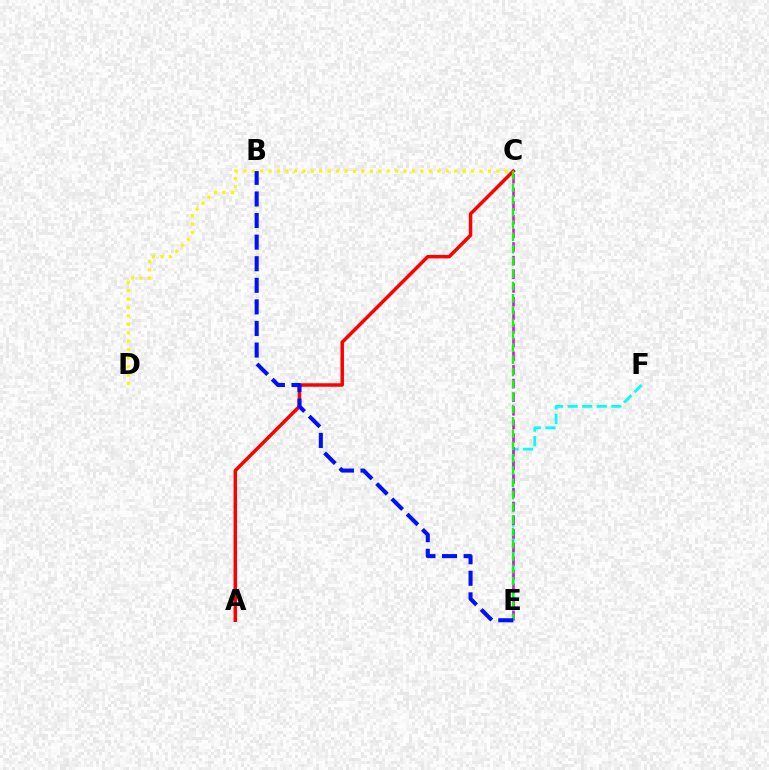{('E', 'F'): [{'color': '#00fff6', 'line_style': 'dashed', 'thickness': 1.98}], ('C', 'E'): [{'color': '#ee00ff', 'line_style': 'dashed', 'thickness': 1.86}, {'color': '#08ff00', 'line_style': 'dashed', 'thickness': 1.67}], ('A', 'C'): [{'color': '#ff0000', 'line_style': 'solid', 'thickness': 2.51}], ('C', 'D'): [{'color': '#fcf500', 'line_style': 'dotted', 'thickness': 2.29}], ('B', 'E'): [{'color': '#0010ff', 'line_style': 'dashed', 'thickness': 2.93}]}